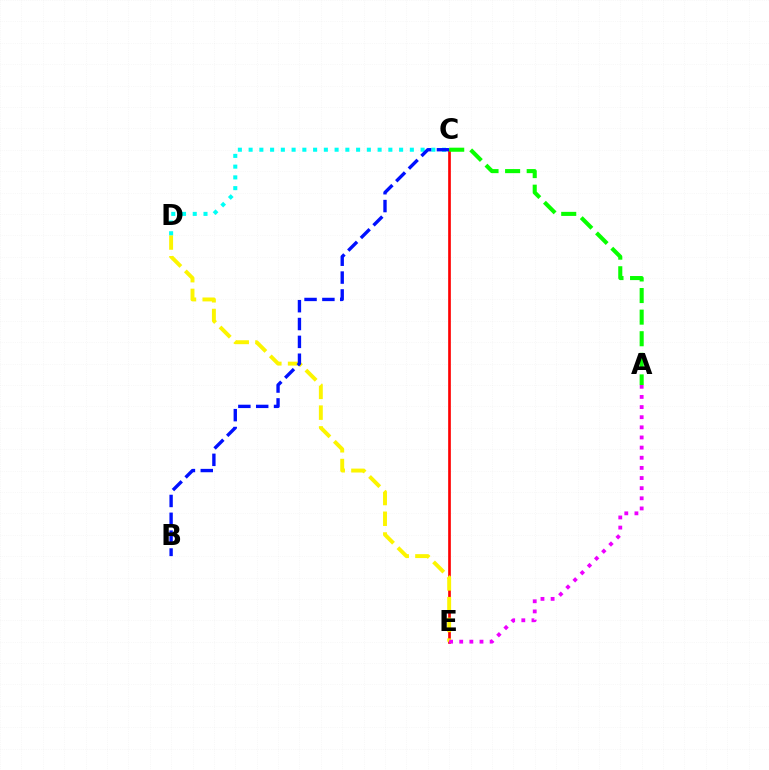{('C', 'E'): [{'color': '#ff0000', 'line_style': 'solid', 'thickness': 1.92}], ('D', 'E'): [{'color': '#fcf500', 'line_style': 'dashed', 'thickness': 2.82}], ('A', 'E'): [{'color': '#ee00ff', 'line_style': 'dotted', 'thickness': 2.75}], ('C', 'D'): [{'color': '#00fff6', 'line_style': 'dotted', 'thickness': 2.92}], ('B', 'C'): [{'color': '#0010ff', 'line_style': 'dashed', 'thickness': 2.42}], ('A', 'C'): [{'color': '#08ff00', 'line_style': 'dashed', 'thickness': 2.93}]}